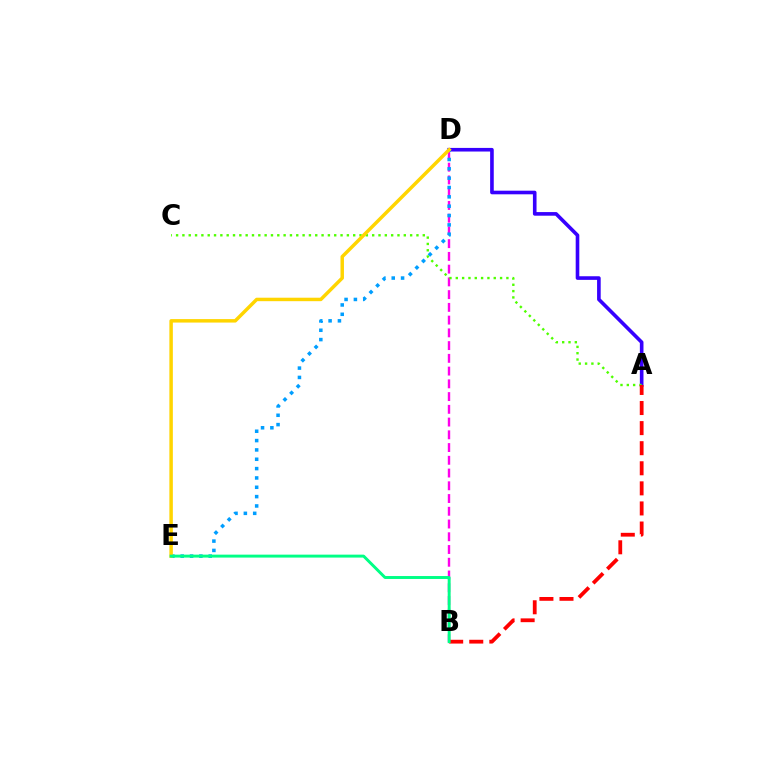{('B', 'D'): [{'color': '#ff00ed', 'line_style': 'dashed', 'thickness': 1.73}], ('A', 'D'): [{'color': '#3700ff', 'line_style': 'solid', 'thickness': 2.61}], ('D', 'E'): [{'color': '#009eff', 'line_style': 'dotted', 'thickness': 2.54}, {'color': '#ffd500', 'line_style': 'solid', 'thickness': 2.5}], ('A', 'C'): [{'color': '#4fff00', 'line_style': 'dotted', 'thickness': 1.72}], ('A', 'B'): [{'color': '#ff0000', 'line_style': 'dashed', 'thickness': 2.73}], ('B', 'E'): [{'color': '#00ff86', 'line_style': 'solid', 'thickness': 2.12}]}